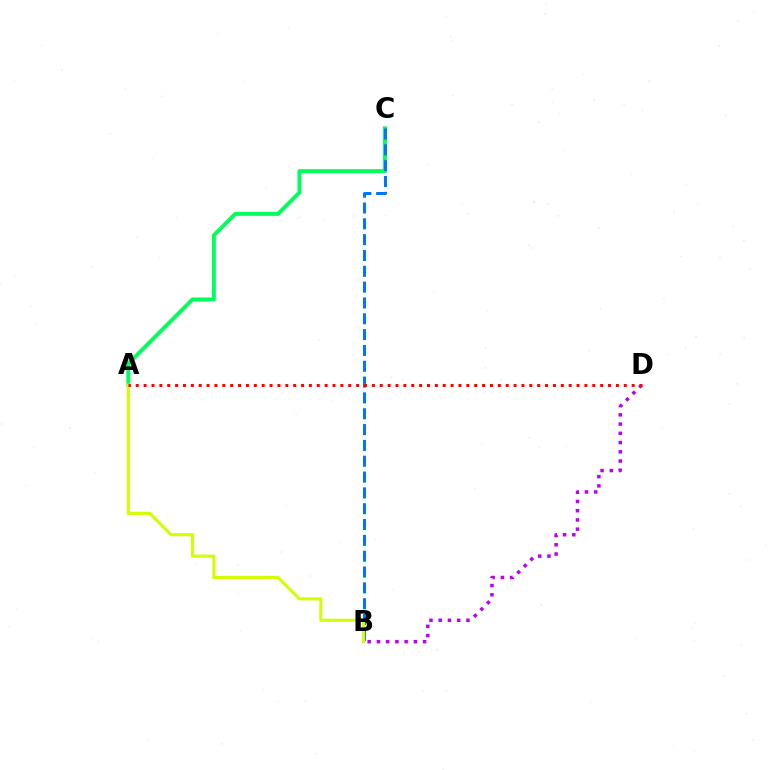{('B', 'D'): [{'color': '#b900ff', 'line_style': 'dotted', 'thickness': 2.51}], ('A', 'C'): [{'color': '#00ff5c', 'line_style': 'solid', 'thickness': 2.84}], ('B', 'C'): [{'color': '#0074ff', 'line_style': 'dashed', 'thickness': 2.15}], ('A', 'B'): [{'color': '#d1ff00', 'line_style': 'solid', 'thickness': 2.21}], ('A', 'D'): [{'color': '#ff0000', 'line_style': 'dotted', 'thickness': 2.14}]}